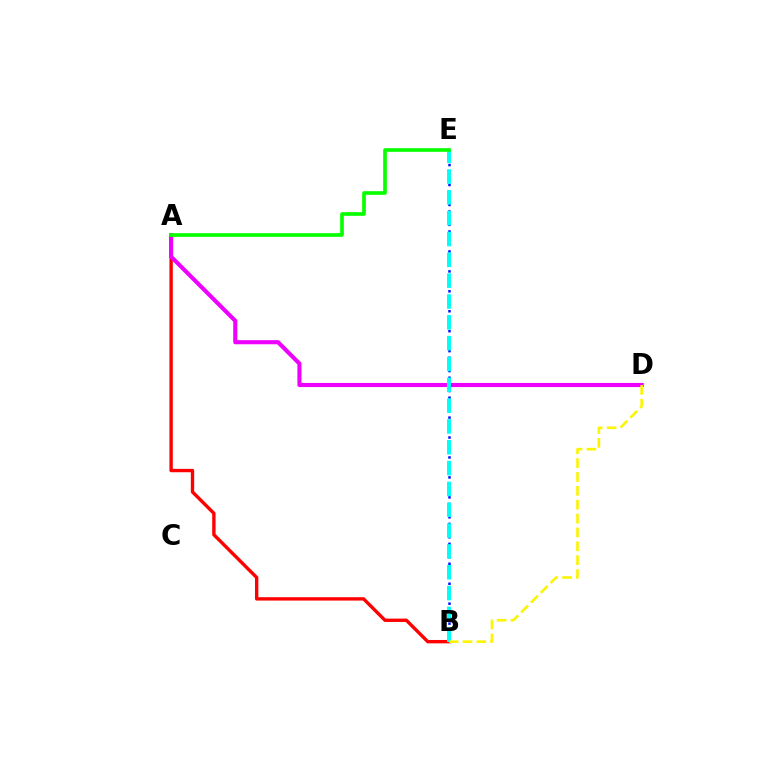{('B', 'E'): [{'color': '#0010ff', 'line_style': 'dotted', 'thickness': 1.81}, {'color': '#00fff6', 'line_style': 'dashed', 'thickness': 2.83}], ('A', 'B'): [{'color': '#ff0000', 'line_style': 'solid', 'thickness': 2.43}], ('A', 'D'): [{'color': '#ee00ff', 'line_style': 'solid', 'thickness': 2.96}], ('A', 'E'): [{'color': '#08ff00', 'line_style': 'solid', 'thickness': 2.64}], ('B', 'D'): [{'color': '#fcf500', 'line_style': 'dashed', 'thickness': 1.88}]}